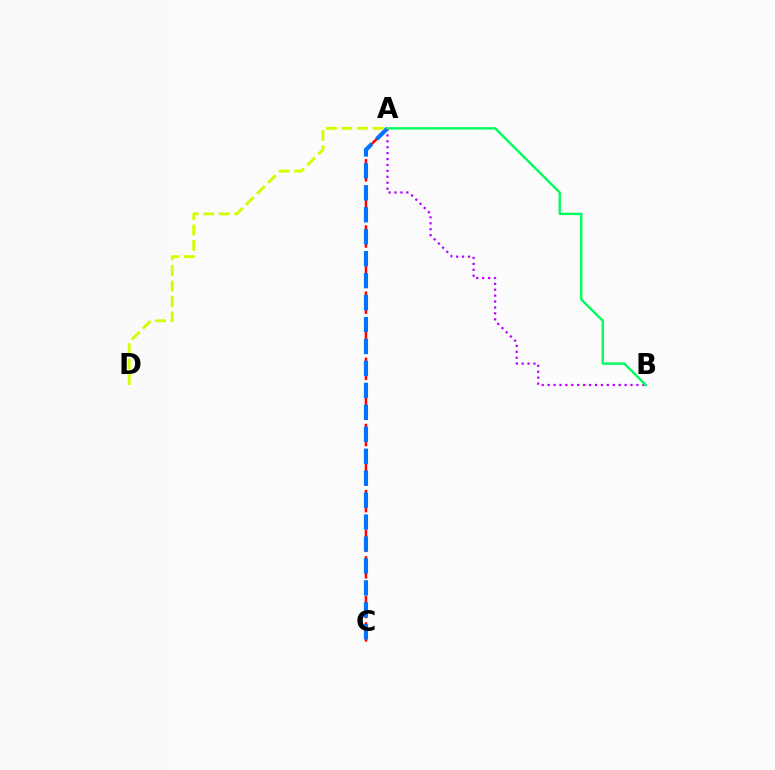{('A', 'C'): [{'color': '#ff0000', 'line_style': 'dashed', 'thickness': 1.8}, {'color': '#0074ff', 'line_style': 'dashed', 'thickness': 2.98}], ('A', 'B'): [{'color': '#b900ff', 'line_style': 'dotted', 'thickness': 1.61}, {'color': '#00ff5c', 'line_style': 'solid', 'thickness': 1.73}], ('A', 'D'): [{'color': '#d1ff00', 'line_style': 'dashed', 'thickness': 2.11}]}